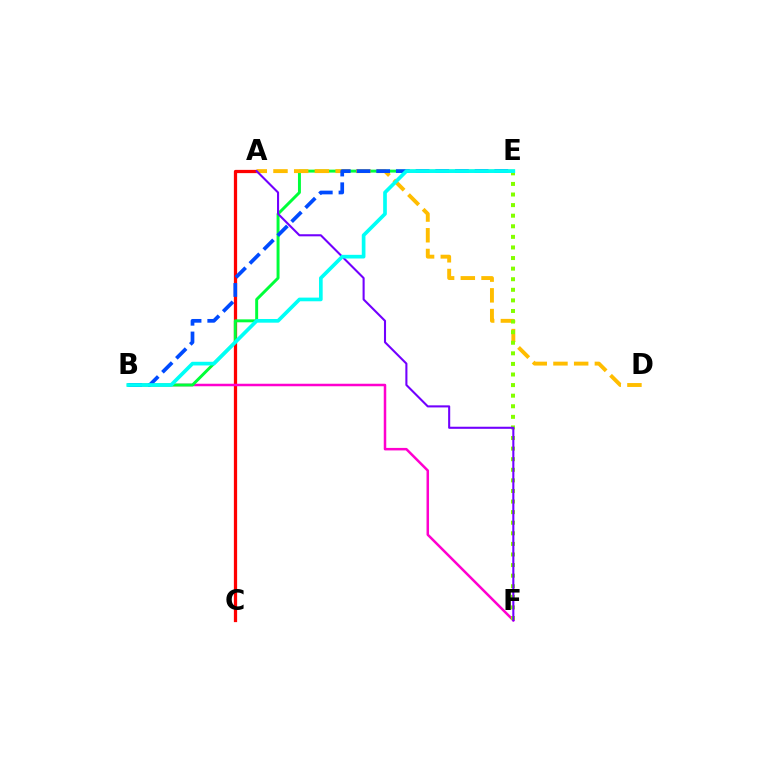{('A', 'C'): [{'color': '#ff0000', 'line_style': 'solid', 'thickness': 2.34}], ('B', 'F'): [{'color': '#ff00cf', 'line_style': 'solid', 'thickness': 1.8}], ('B', 'E'): [{'color': '#00ff39', 'line_style': 'solid', 'thickness': 2.12}, {'color': '#004bff', 'line_style': 'dashed', 'thickness': 2.68}, {'color': '#00fff6', 'line_style': 'solid', 'thickness': 2.65}], ('A', 'D'): [{'color': '#ffbd00', 'line_style': 'dashed', 'thickness': 2.81}], ('E', 'F'): [{'color': '#84ff00', 'line_style': 'dotted', 'thickness': 2.88}], ('A', 'F'): [{'color': '#7200ff', 'line_style': 'solid', 'thickness': 1.5}]}